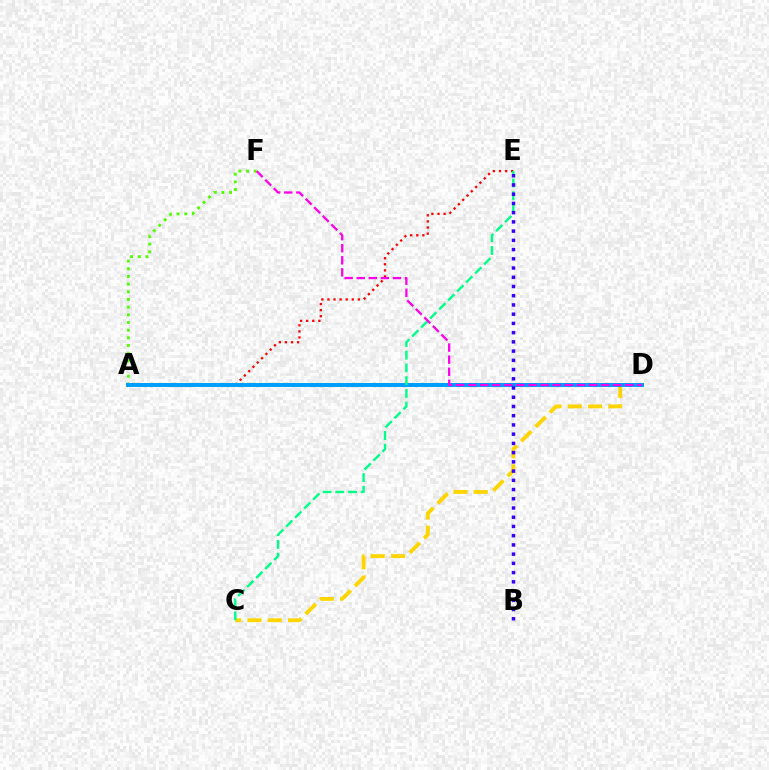{('A', 'E'): [{'color': '#ff0000', 'line_style': 'dotted', 'thickness': 1.66}], ('A', 'F'): [{'color': '#4fff00', 'line_style': 'dotted', 'thickness': 2.08}], ('C', 'D'): [{'color': '#ffd500', 'line_style': 'dashed', 'thickness': 2.76}], ('A', 'D'): [{'color': '#009eff', 'line_style': 'solid', 'thickness': 2.88}], ('C', 'E'): [{'color': '#00ff86', 'line_style': 'dashed', 'thickness': 1.73}], ('B', 'E'): [{'color': '#3700ff', 'line_style': 'dotted', 'thickness': 2.51}], ('D', 'F'): [{'color': '#ff00ed', 'line_style': 'dashed', 'thickness': 1.64}]}